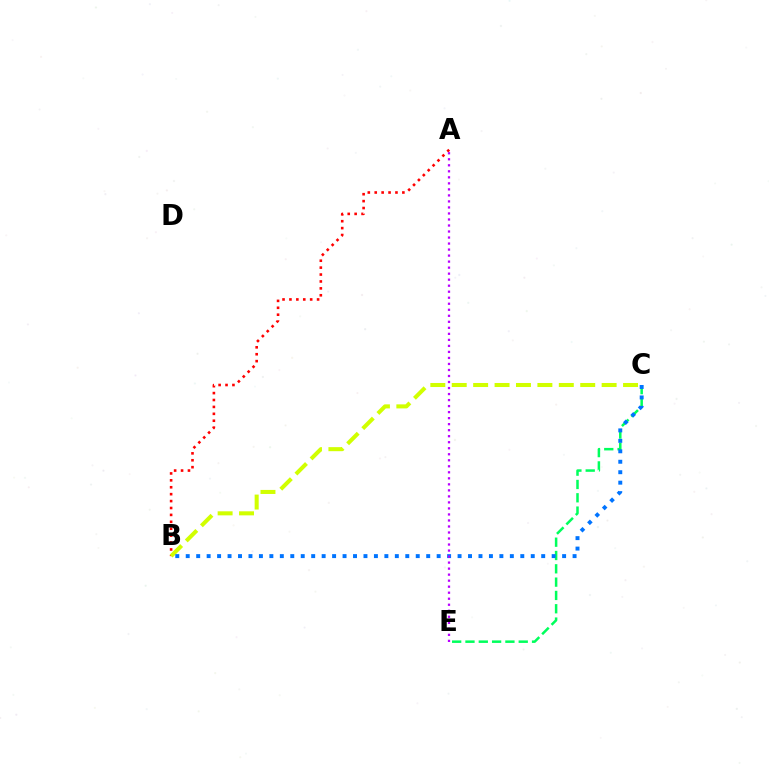{('A', 'B'): [{'color': '#ff0000', 'line_style': 'dotted', 'thickness': 1.88}], ('B', 'C'): [{'color': '#d1ff00', 'line_style': 'dashed', 'thickness': 2.91}, {'color': '#0074ff', 'line_style': 'dotted', 'thickness': 2.84}], ('C', 'E'): [{'color': '#00ff5c', 'line_style': 'dashed', 'thickness': 1.81}], ('A', 'E'): [{'color': '#b900ff', 'line_style': 'dotted', 'thickness': 1.64}]}